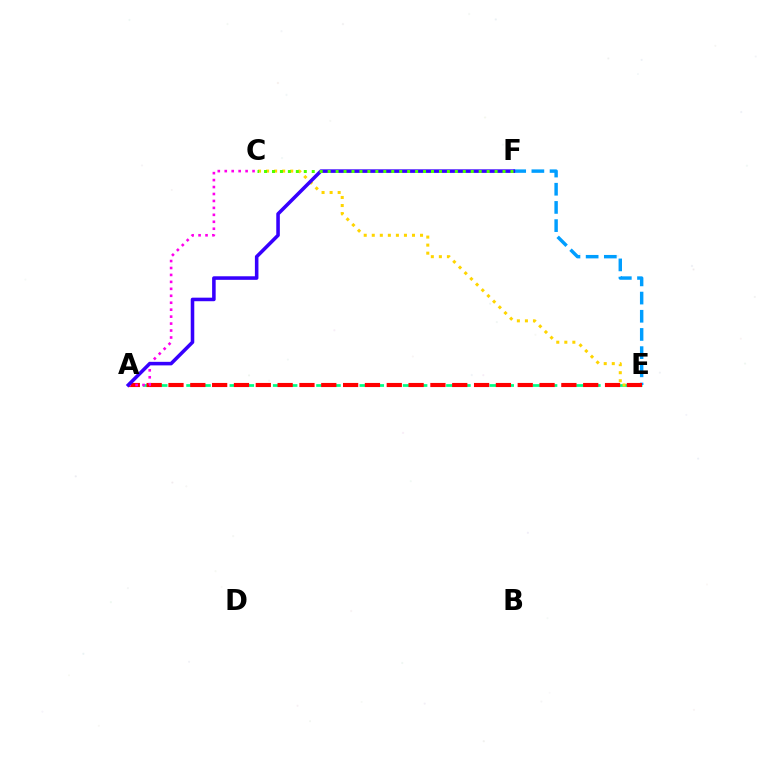{('A', 'E'): [{'color': '#00ff86', 'line_style': 'dashed', 'thickness': 1.96}, {'color': '#ff0000', 'line_style': 'dashed', 'thickness': 2.97}], ('E', 'F'): [{'color': '#009eff', 'line_style': 'dashed', 'thickness': 2.47}], ('C', 'E'): [{'color': '#ffd500', 'line_style': 'dotted', 'thickness': 2.19}], ('A', 'C'): [{'color': '#ff00ed', 'line_style': 'dotted', 'thickness': 1.89}], ('A', 'F'): [{'color': '#3700ff', 'line_style': 'solid', 'thickness': 2.56}], ('C', 'F'): [{'color': '#4fff00', 'line_style': 'dotted', 'thickness': 2.16}]}